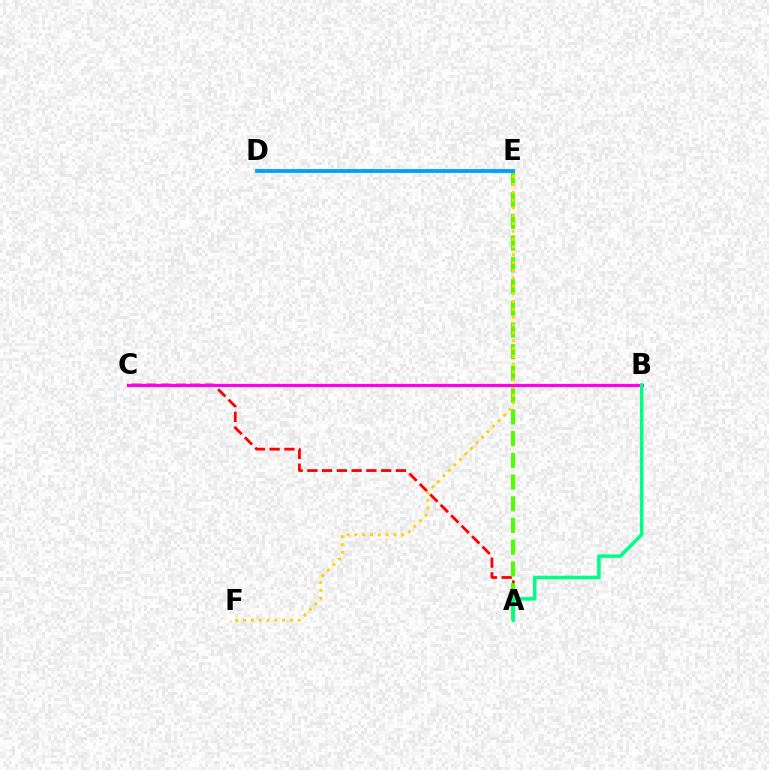{('D', 'E'): [{'color': '#3700ff', 'line_style': 'solid', 'thickness': 1.55}, {'color': '#009eff', 'line_style': 'solid', 'thickness': 2.71}], ('A', 'C'): [{'color': '#ff0000', 'line_style': 'dashed', 'thickness': 2.01}], ('A', 'E'): [{'color': '#4fff00', 'line_style': 'dashed', 'thickness': 2.95}], ('E', 'F'): [{'color': '#ffd500', 'line_style': 'dotted', 'thickness': 2.12}], ('B', 'C'): [{'color': '#ff00ed', 'line_style': 'solid', 'thickness': 2.28}], ('A', 'B'): [{'color': '#00ff86', 'line_style': 'solid', 'thickness': 2.54}]}